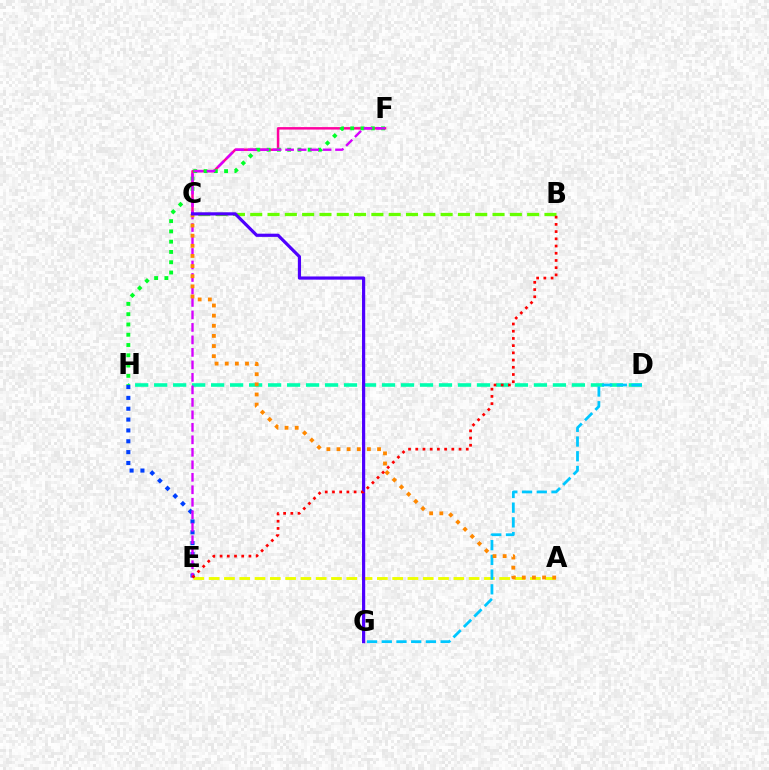{('C', 'F'): [{'color': '#ff00a0', 'line_style': 'solid', 'thickness': 1.79}], ('D', 'H'): [{'color': '#00ffaf', 'line_style': 'dashed', 'thickness': 2.58}], ('A', 'E'): [{'color': '#eeff00', 'line_style': 'dashed', 'thickness': 2.08}], ('F', 'H'): [{'color': '#00ff27', 'line_style': 'dotted', 'thickness': 2.79}], ('B', 'C'): [{'color': '#66ff00', 'line_style': 'dashed', 'thickness': 2.35}], ('E', 'H'): [{'color': '#003fff', 'line_style': 'dotted', 'thickness': 2.95}], ('E', 'F'): [{'color': '#d600ff', 'line_style': 'dashed', 'thickness': 1.7}], ('D', 'G'): [{'color': '#00c7ff', 'line_style': 'dashed', 'thickness': 2.0}], ('A', 'C'): [{'color': '#ff8800', 'line_style': 'dotted', 'thickness': 2.75}], ('C', 'G'): [{'color': '#4f00ff', 'line_style': 'solid', 'thickness': 2.3}], ('B', 'E'): [{'color': '#ff0000', 'line_style': 'dotted', 'thickness': 1.96}]}